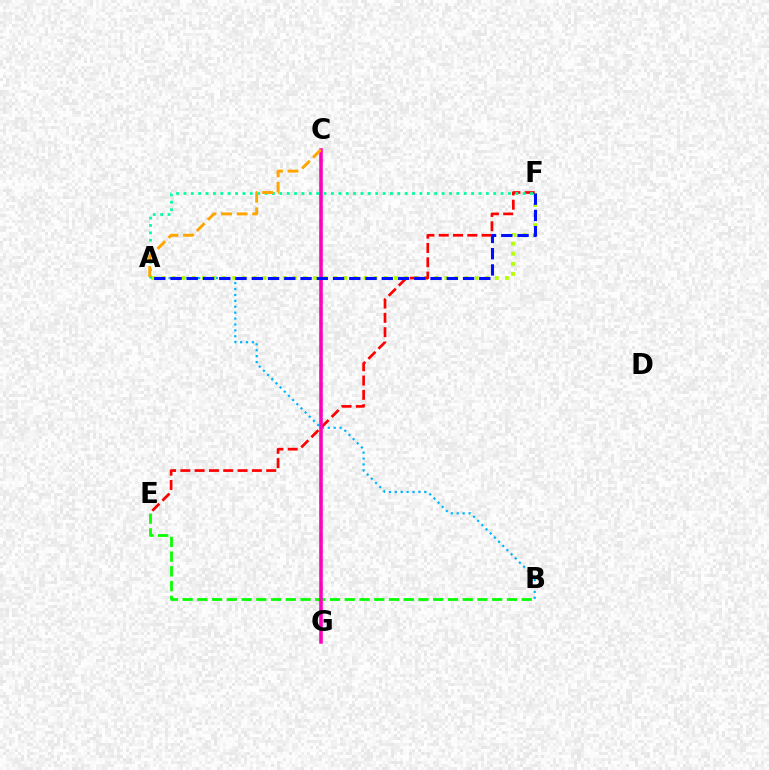{('A', 'B'): [{'color': '#00b5ff', 'line_style': 'dotted', 'thickness': 1.6}], ('A', 'F'): [{'color': '#b3ff00', 'line_style': 'dotted', 'thickness': 2.75}, {'color': '#00ff9d', 'line_style': 'dotted', 'thickness': 2.0}, {'color': '#0010ff', 'line_style': 'dashed', 'thickness': 2.21}], ('C', 'G'): [{'color': '#9b00ff', 'line_style': 'dashed', 'thickness': 1.71}, {'color': '#ff00bd', 'line_style': 'solid', 'thickness': 2.52}], ('E', 'F'): [{'color': '#ff0000', 'line_style': 'dashed', 'thickness': 1.94}], ('B', 'E'): [{'color': '#08ff00', 'line_style': 'dashed', 'thickness': 2.0}], ('A', 'C'): [{'color': '#ffa500', 'line_style': 'dashed', 'thickness': 2.12}]}